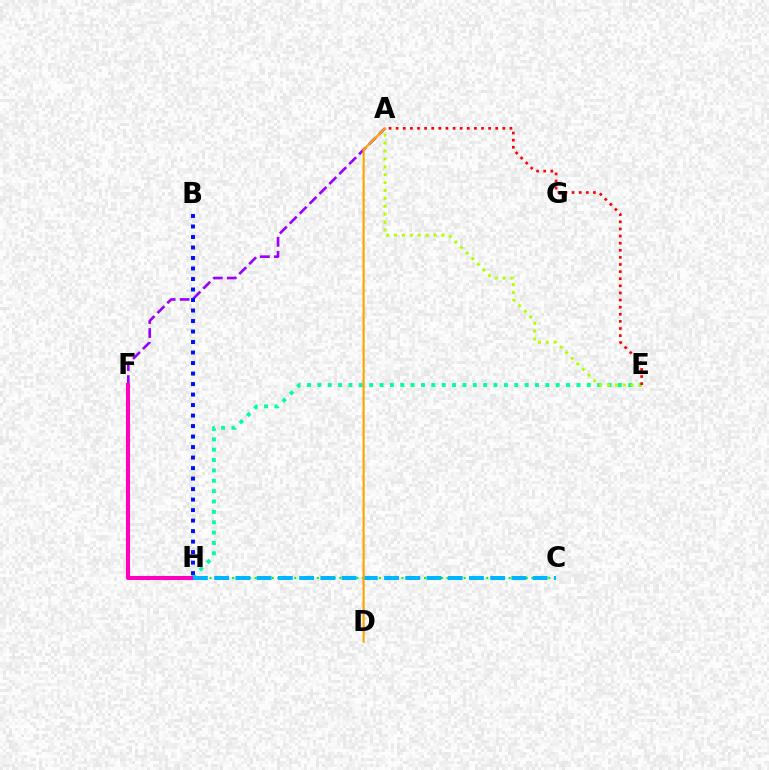{('E', 'H'): [{'color': '#00ff9d', 'line_style': 'dotted', 'thickness': 2.82}], ('A', 'F'): [{'color': '#9b00ff', 'line_style': 'dashed', 'thickness': 1.9}], ('C', 'H'): [{'color': '#08ff00', 'line_style': 'dotted', 'thickness': 1.53}, {'color': '#00b5ff', 'line_style': 'dashed', 'thickness': 2.88}], ('A', 'E'): [{'color': '#b3ff00', 'line_style': 'dotted', 'thickness': 2.15}, {'color': '#ff0000', 'line_style': 'dotted', 'thickness': 1.93}], ('B', 'H'): [{'color': '#0010ff', 'line_style': 'dotted', 'thickness': 2.85}], ('F', 'H'): [{'color': '#ff00bd', 'line_style': 'solid', 'thickness': 2.95}], ('A', 'D'): [{'color': '#ffa500', 'line_style': 'solid', 'thickness': 1.56}]}